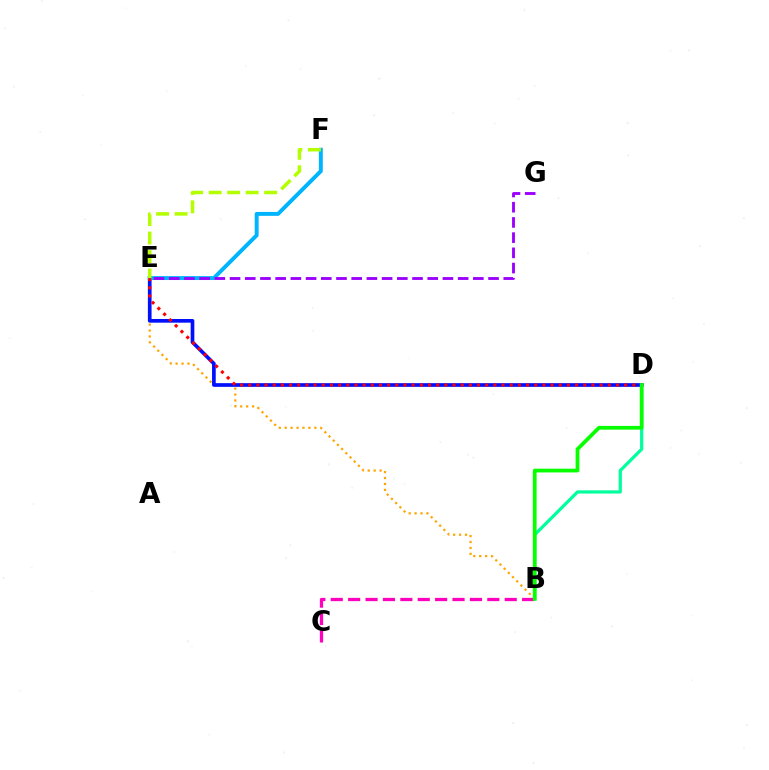{('B', 'E'): [{'color': '#ffa500', 'line_style': 'dotted', 'thickness': 1.61}], ('B', 'D'): [{'color': '#00ff9d', 'line_style': 'solid', 'thickness': 2.32}, {'color': '#08ff00', 'line_style': 'solid', 'thickness': 2.7}], ('D', 'E'): [{'color': '#0010ff', 'line_style': 'solid', 'thickness': 2.65}, {'color': '#ff0000', 'line_style': 'dotted', 'thickness': 2.22}], ('B', 'C'): [{'color': '#ff00bd', 'line_style': 'dashed', 'thickness': 2.36}], ('E', 'F'): [{'color': '#00b5ff', 'line_style': 'solid', 'thickness': 2.83}, {'color': '#b3ff00', 'line_style': 'dashed', 'thickness': 2.51}], ('E', 'G'): [{'color': '#9b00ff', 'line_style': 'dashed', 'thickness': 2.07}]}